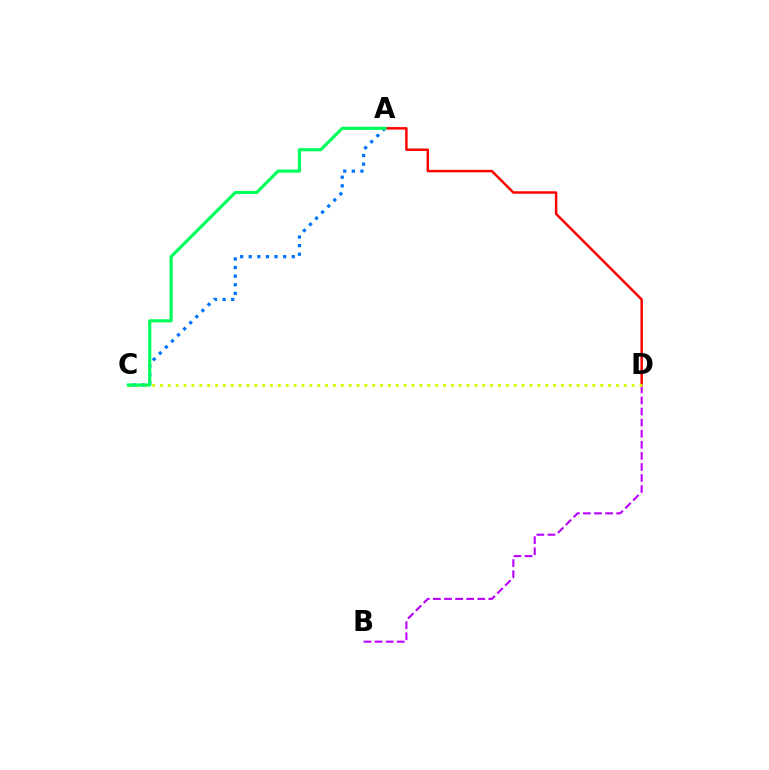{('A', 'D'): [{'color': '#ff0000', 'line_style': 'solid', 'thickness': 1.77}], ('B', 'D'): [{'color': '#b900ff', 'line_style': 'dashed', 'thickness': 1.5}], ('C', 'D'): [{'color': '#d1ff00', 'line_style': 'dotted', 'thickness': 2.14}], ('A', 'C'): [{'color': '#0074ff', 'line_style': 'dotted', 'thickness': 2.34}, {'color': '#00ff5c', 'line_style': 'solid', 'thickness': 2.27}]}